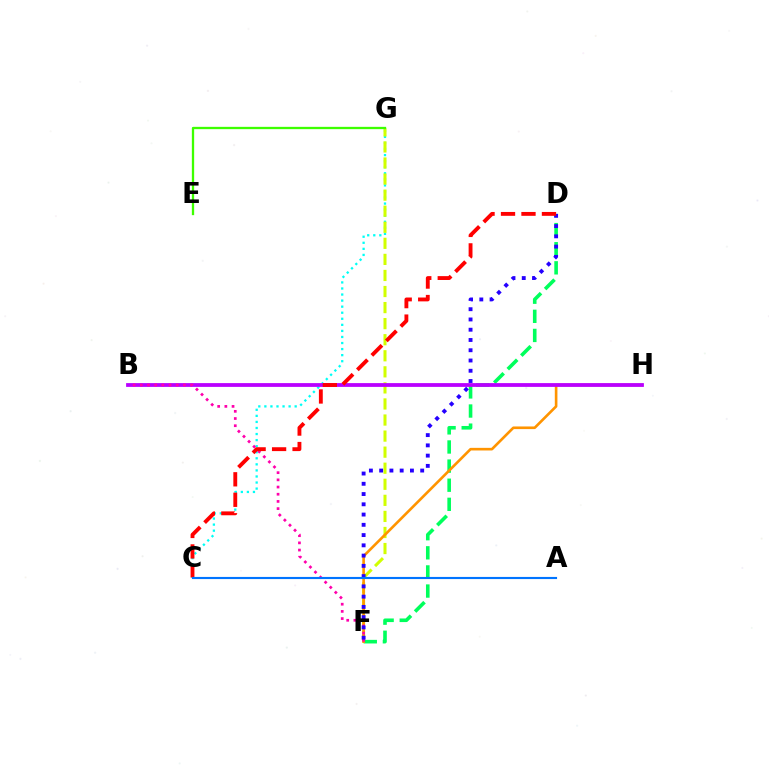{('C', 'G'): [{'color': '#00fff6', 'line_style': 'dotted', 'thickness': 1.65}], ('F', 'G'): [{'color': '#d1ff00', 'line_style': 'dashed', 'thickness': 2.18}], ('D', 'F'): [{'color': '#00ff5c', 'line_style': 'dashed', 'thickness': 2.6}, {'color': '#2500ff', 'line_style': 'dotted', 'thickness': 2.79}], ('F', 'H'): [{'color': '#ff9400', 'line_style': 'solid', 'thickness': 1.89}], ('B', 'H'): [{'color': '#b900ff', 'line_style': 'solid', 'thickness': 2.72}], ('E', 'G'): [{'color': '#3dff00', 'line_style': 'solid', 'thickness': 1.66}], ('B', 'F'): [{'color': '#ff00ac', 'line_style': 'dotted', 'thickness': 1.95}], ('C', 'D'): [{'color': '#ff0000', 'line_style': 'dashed', 'thickness': 2.78}], ('A', 'C'): [{'color': '#0074ff', 'line_style': 'solid', 'thickness': 1.54}]}